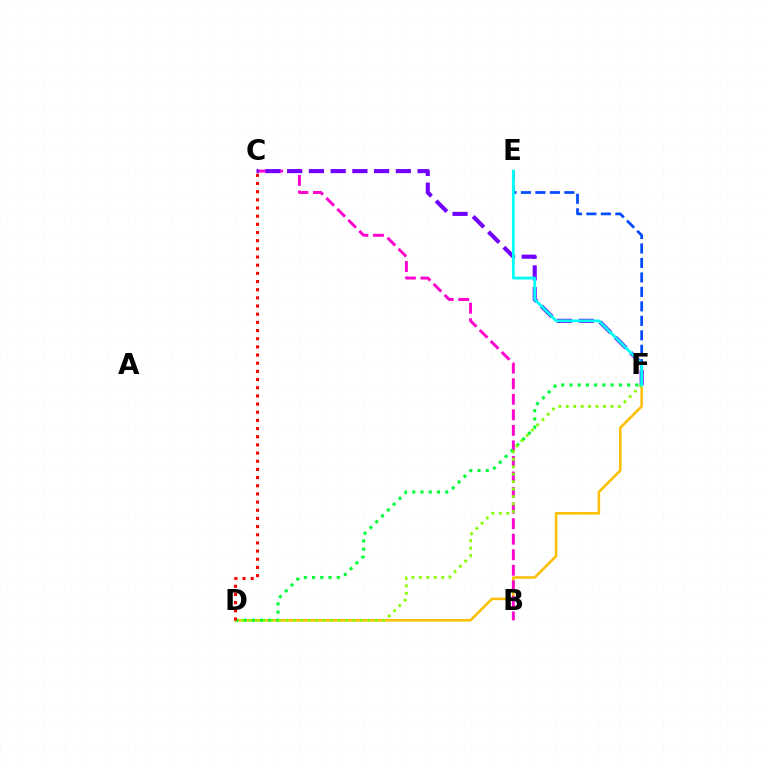{('D', 'F'): [{'color': '#ffbd00', 'line_style': 'solid', 'thickness': 1.83}, {'color': '#00ff39', 'line_style': 'dotted', 'thickness': 2.24}, {'color': '#84ff00', 'line_style': 'dotted', 'thickness': 2.02}], ('B', 'C'): [{'color': '#ff00cf', 'line_style': 'dashed', 'thickness': 2.11}], ('C', 'F'): [{'color': '#7200ff', 'line_style': 'dashed', 'thickness': 2.95}], ('E', 'F'): [{'color': '#004bff', 'line_style': 'dashed', 'thickness': 1.97}, {'color': '#00fff6', 'line_style': 'solid', 'thickness': 2.01}], ('C', 'D'): [{'color': '#ff0000', 'line_style': 'dotted', 'thickness': 2.22}]}